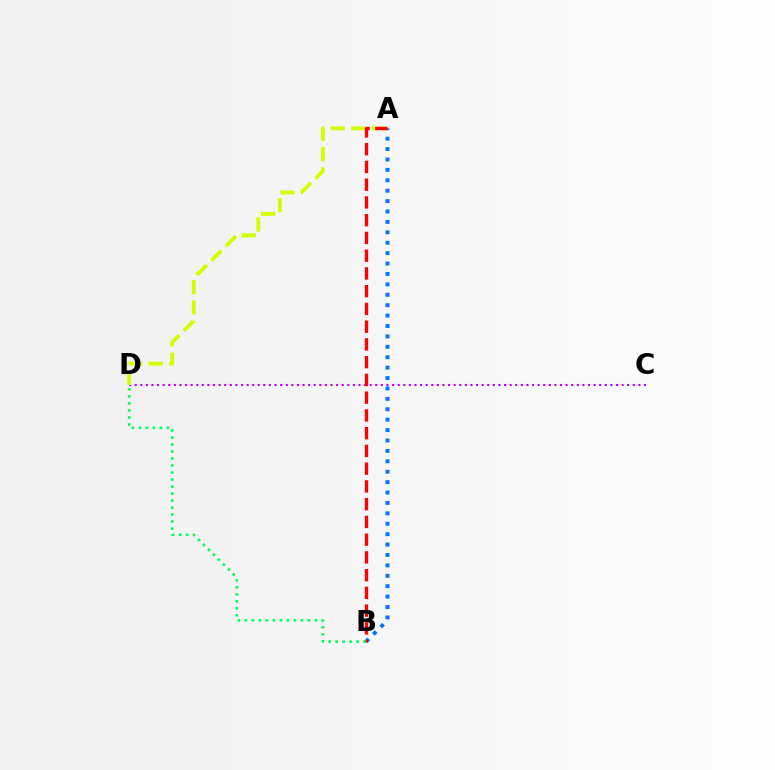{('C', 'D'): [{'color': '#b900ff', 'line_style': 'dotted', 'thickness': 1.52}], ('A', 'B'): [{'color': '#0074ff', 'line_style': 'dotted', 'thickness': 2.83}, {'color': '#ff0000', 'line_style': 'dashed', 'thickness': 2.41}], ('A', 'D'): [{'color': '#d1ff00', 'line_style': 'dashed', 'thickness': 2.77}], ('B', 'D'): [{'color': '#00ff5c', 'line_style': 'dotted', 'thickness': 1.9}]}